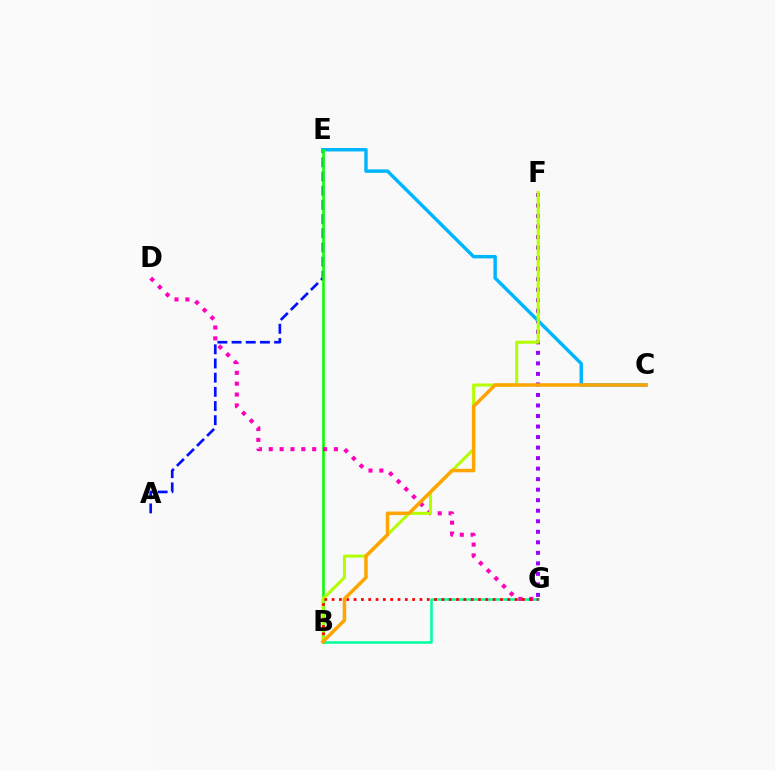{('F', 'G'): [{'color': '#9b00ff', 'line_style': 'dotted', 'thickness': 2.86}], ('A', 'E'): [{'color': '#0010ff', 'line_style': 'dashed', 'thickness': 1.93}], ('C', 'E'): [{'color': '#00b5ff', 'line_style': 'solid', 'thickness': 2.47}], ('B', 'E'): [{'color': '#08ff00', 'line_style': 'solid', 'thickness': 1.86}], ('B', 'G'): [{'color': '#00ff9d', 'line_style': 'solid', 'thickness': 1.83}, {'color': '#ff0000', 'line_style': 'dotted', 'thickness': 1.99}], ('D', 'G'): [{'color': '#ff00bd', 'line_style': 'dotted', 'thickness': 2.95}], ('B', 'F'): [{'color': '#b3ff00', 'line_style': 'solid', 'thickness': 2.17}], ('B', 'C'): [{'color': '#ffa500', 'line_style': 'solid', 'thickness': 2.53}]}